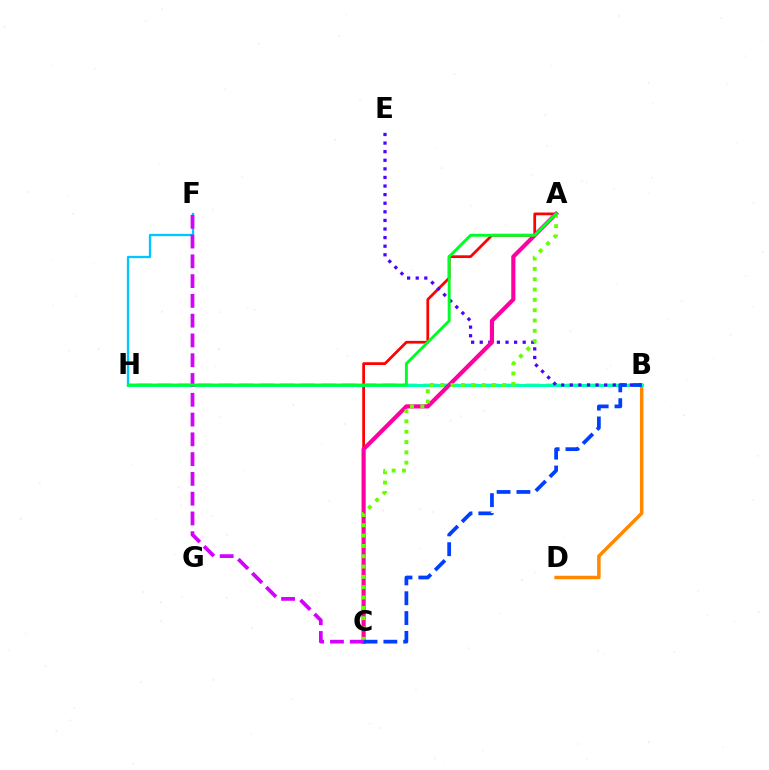{('B', 'H'): [{'color': '#eeff00', 'line_style': 'dashed', 'thickness': 2.78}, {'color': '#00ffaf', 'line_style': 'solid', 'thickness': 2.16}], ('B', 'D'): [{'color': '#ff8800', 'line_style': 'solid', 'thickness': 2.51}], ('A', 'C'): [{'color': '#ff0000', 'line_style': 'solid', 'thickness': 1.97}, {'color': '#ff00a0', 'line_style': 'solid', 'thickness': 2.99}, {'color': '#66ff00', 'line_style': 'dotted', 'thickness': 2.8}], ('B', 'E'): [{'color': '#4f00ff', 'line_style': 'dotted', 'thickness': 2.33}], ('F', 'H'): [{'color': '#00c7ff', 'line_style': 'solid', 'thickness': 1.65}], ('C', 'F'): [{'color': '#d600ff', 'line_style': 'dashed', 'thickness': 2.69}], ('A', 'H'): [{'color': '#00ff27', 'line_style': 'solid', 'thickness': 2.1}], ('B', 'C'): [{'color': '#003fff', 'line_style': 'dashed', 'thickness': 2.69}]}